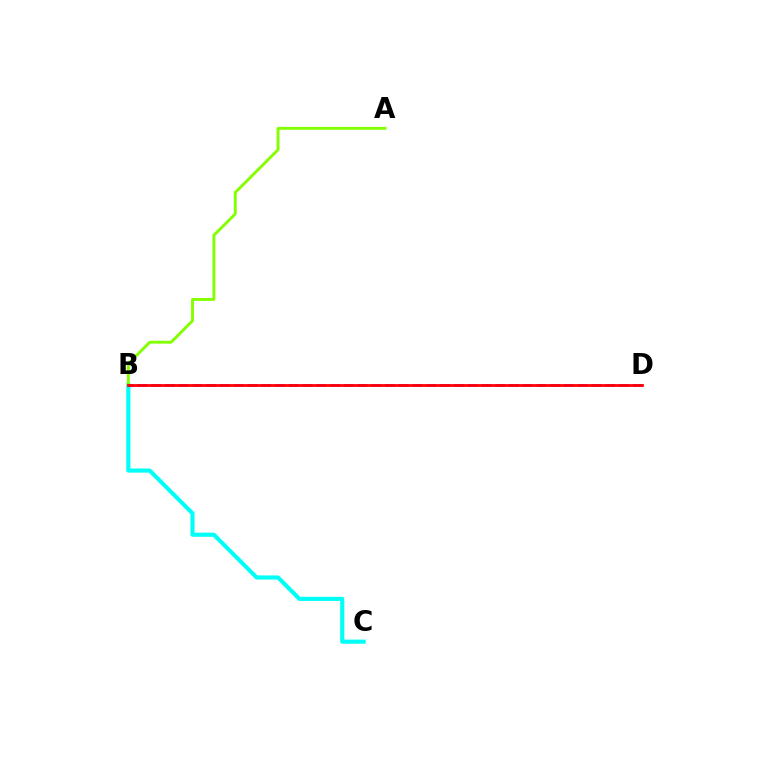{('B', 'C'): [{'color': '#00fff6', 'line_style': 'solid', 'thickness': 2.97}], ('A', 'B'): [{'color': '#84ff00', 'line_style': 'solid', 'thickness': 2.08}], ('B', 'D'): [{'color': '#7200ff', 'line_style': 'dashed', 'thickness': 1.87}, {'color': '#ff0000', 'line_style': 'solid', 'thickness': 1.98}]}